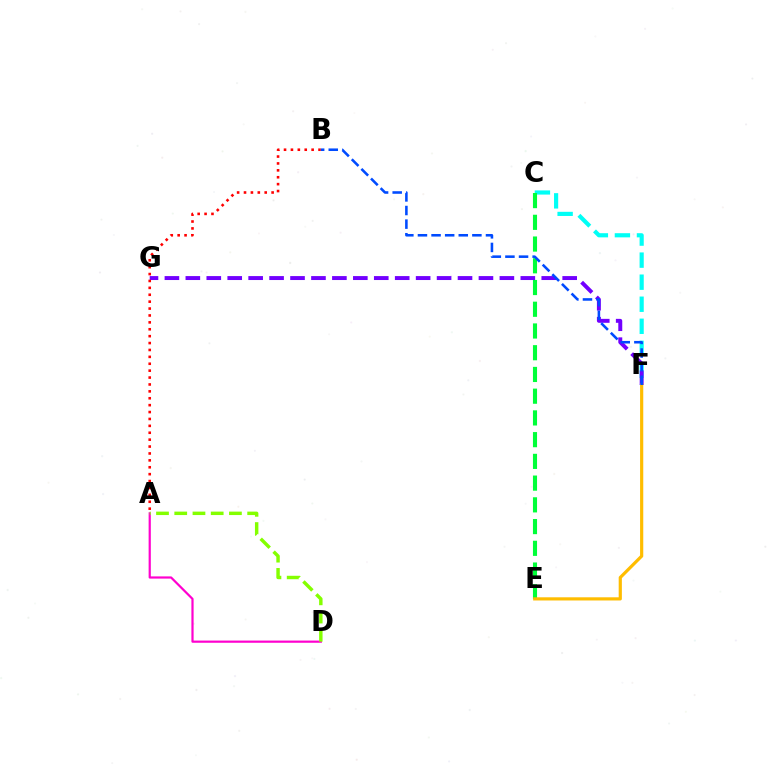{('C', 'F'): [{'color': '#00fff6', 'line_style': 'dashed', 'thickness': 3.0}], ('C', 'E'): [{'color': '#00ff39', 'line_style': 'dashed', 'thickness': 2.95}], ('F', 'G'): [{'color': '#7200ff', 'line_style': 'dashed', 'thickness': 2.84}], ('A', 'D'): [{'color': '#ff00cf', 'line_style': 'solid', 'thickness': 1.59}, {'color': '#84ff00', 'line_style': 'dashed', 'thickness': 2.48}], ('E', 'F'): [{'color': '#ffbd00', 'line_style': 'solid', 'thickness': 2.29}], ('A', 'B'): [{'color': '#ff0000', 'line_style': 'dotted', 'thickness': 1.87}], ('B', 'F'): [{'color': '#004bff', 'line_style': 'dashed', 'thickness': 1.85}]}